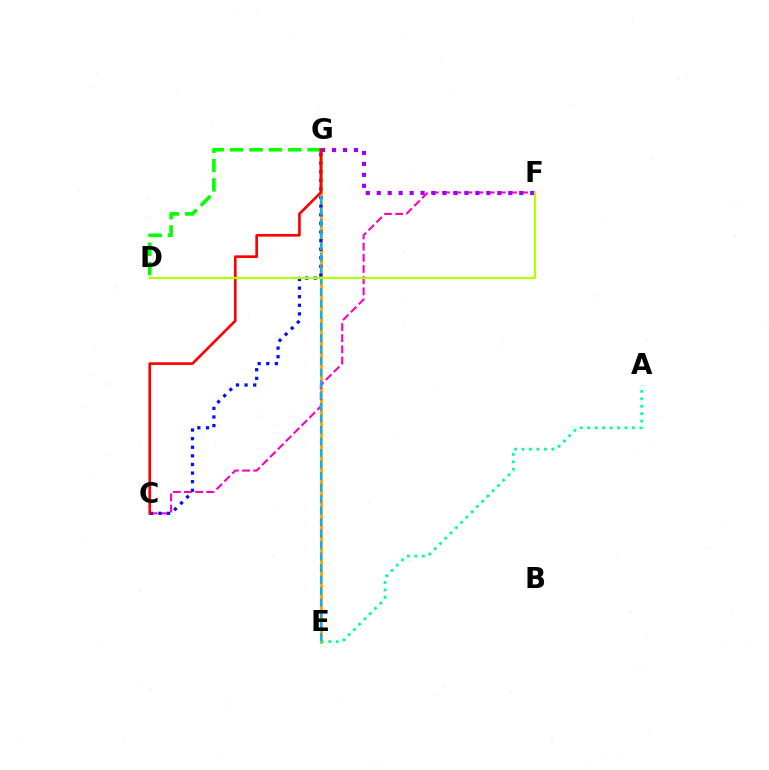{('E', 'G'): [{'color': '#ffa500', 'line_style': 'solid', 'thickness': 2.09}, {'color': '#00b5ff', 'line_style': 'dashed', 'thickness': 1.56}], ('A', 'E'): [{'color': '#00ff9d', 'line_style': 'dotted', 'thickness': 2.02}], ('C', 'F'): [{'color': '#ff00bd', 'line_style': 'dashed', 'thickness': 1.51}], ('C', 'G'): [{'color': '#0010ff', 'line_style': 'dotted', 'thickness': 2.34}, {'color': '#ff0000', 'line_style': 'solid', 'thickness': 1.9}], ('F', 'G'): [{'color': '#9b00ff', 'line_style': 'dotted', 'thickness': 2.98}], ('D', 'G'): [{'color': '#08ff00', 'line_style': 'dashed', 'thickness': 2.63}], ('D', 'F'): [{'color': '#b3ff00', 'line_style': 'solid', 'thickness': 1.58}]}